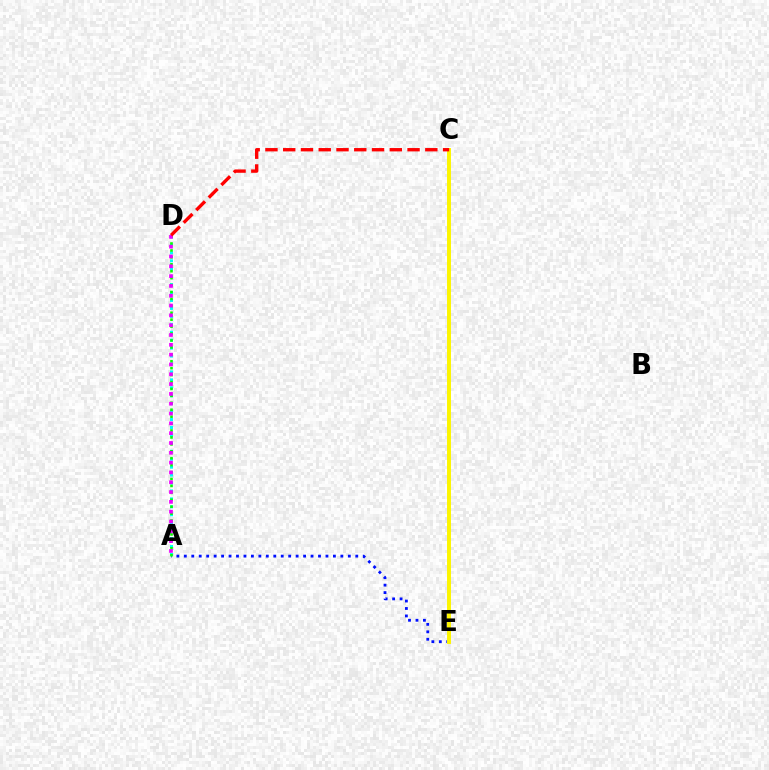{('A', 'E'): [{'color': '#0010ff', 'line_style': 'dotted', 'thickness': 2.03}], ('A', 'D'): [{'color': '#00fff6', 'line_style': 'dotted', 'thickness': 2.16}, {'color': '#08ff00', 'line_style': 'dotted', 'thickness': 1.88}, {'color': '#ee00ff', 'line_style': 'dotted', 'thickness': 2.67}], ('C', 'E'): [{'color': '#fcf500', 'line_style': 'solid', 'thickness': 2.84}], ('C', 'D'): [{'color': '#ff0000', 'line_style': 'dashed', 'thickness': 2.41}]}